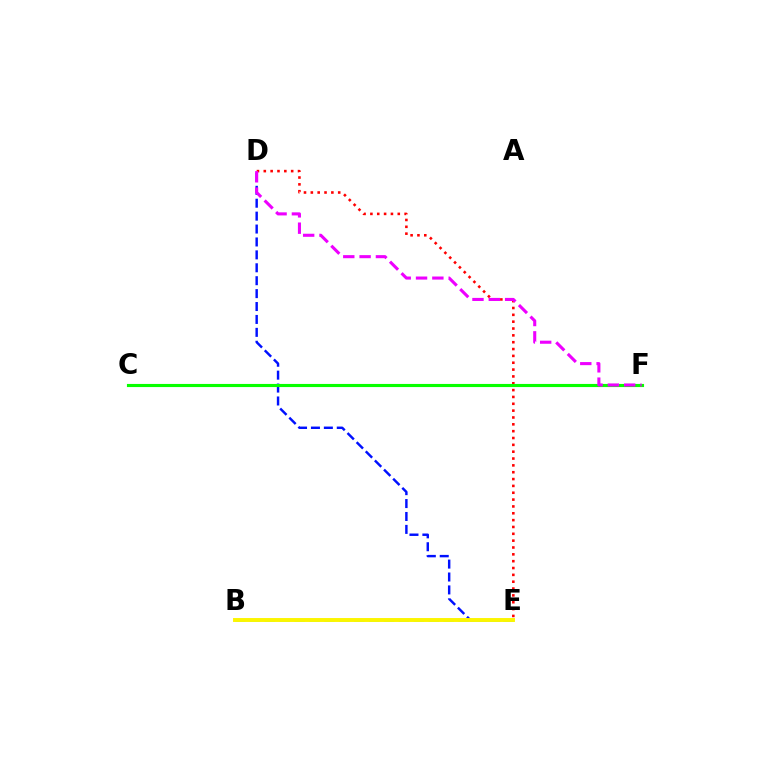{('D', 'E'): [{'color': '#0010ff', 'line_style': 'dashed', 'thickness': 1.75}, {'color': '#ff0000', 'line_style': 'dotted', 'thickness': 1.86}], ('C', 'F'): [{'color': '#08ff00', 'line_style': 'solid', 'thickness': 2.25}], ('B', 'E'): [{'color': '#00fff6', 'line_style': 'dashed', 'thickness': 2.02}, {'color': '#fcf500', 'line_style': 'solid', 'thickness': 2.82}], ('D', 'F'): [{'color': '#ee00ff', 'line_style': 'dashed', 'thickness': 2.22}]}